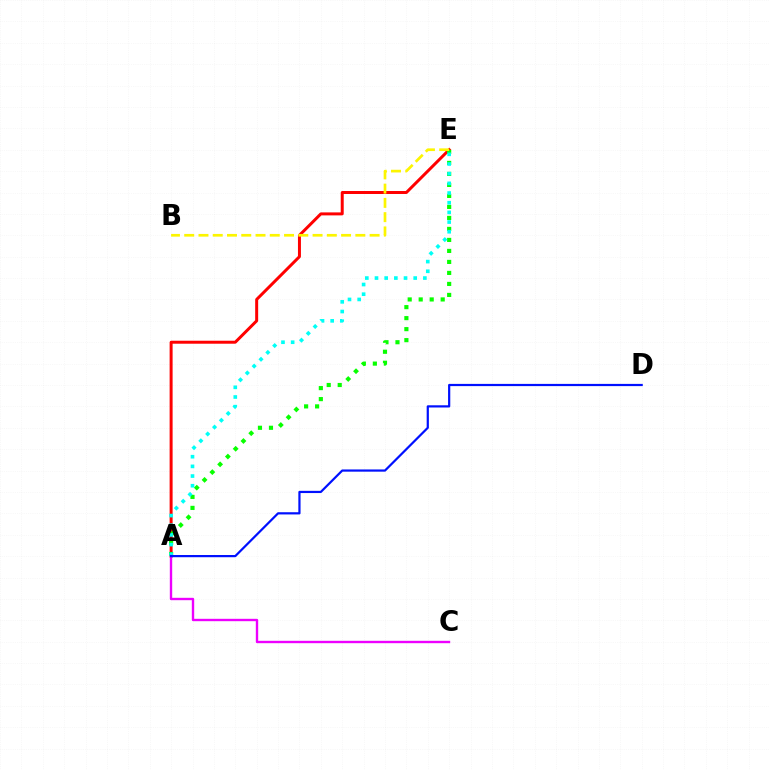{('A', 'E'): [{'color': '#ff0000', 'line_style': 'solid', 'thickness': 2.15}, {'color': '#08ff00', 'line_style': 'dotted', 'thickness': 2.99}, {'color': '#00fff6', 'line_style': 'dotted', 'thickness': 2.63}], ('B', 'E'): [{'color': '#fcf500', 'line_style': 'dashed', 'thickness': 1.94}], ('A', 'C'): [{'color': '#ee00ff', 'line_style': 'solid', 'thickness': 1.71}], ('A', 'D'): [{'color': '#0010ff', 'line_style': 'solid', 'thickness': 1.59}]}